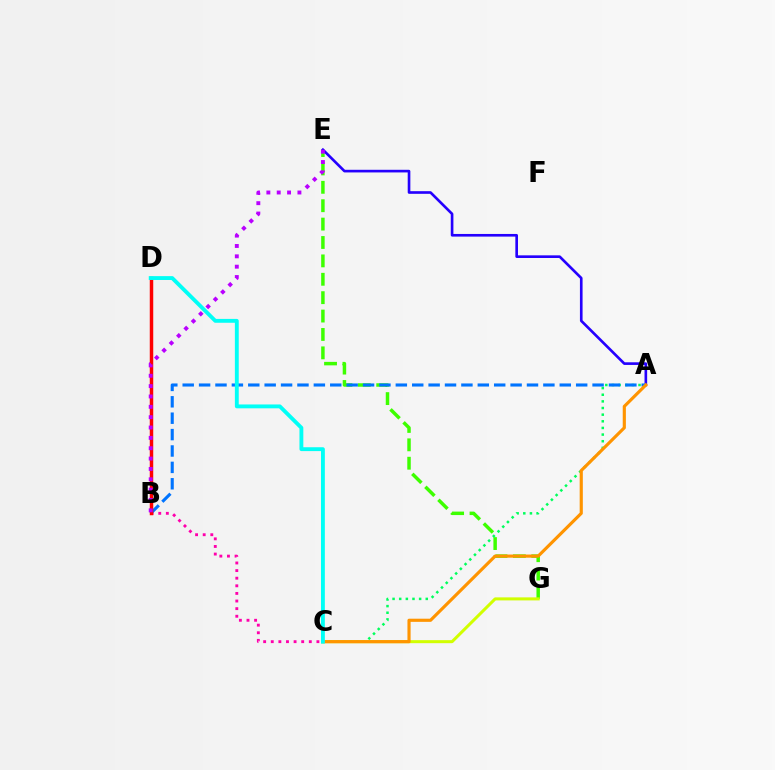{('E', 'G'): [{'color': '#3dff00', 'line_style': 'dashed', 'thickness': 2.5}], ('A', 'E'): [{'color': '#2500ff', 'line_style': 'solid', 'thickness': 1.9}], ('A', 'C'): [{'color': '#00ff5c', 'line_style': 'dotted', 'thickness': 1.8}, {'color': '#ff9400', 'line_style': 'solid', 'thickness': 2.27}], ('C', 'G'): [{'color': '#d1ff00', 'line_style': 'solid', 'thickness': 2.18}], ('B', 'C'): [{'color': '#ff00ac', 'line_style': 'dotted', 'thickness': 2.07}], ('A', 'B'): [{'color': '#0074ff', 'line_style': 'dashed', 'thickness': 2.23}], ('B', 'D'): [{'color': '#ff0000', 'line_style': 'solid', 'thickness': 2.5}], ('C', 'D'): [{'color': '#00fff6', 'line_style': 'solid', 'thickness': 2.78}], ('B', 'E'): [{'color': '#b900ff', 'line_style': 'dotted', 'thickness': 2.81}]}